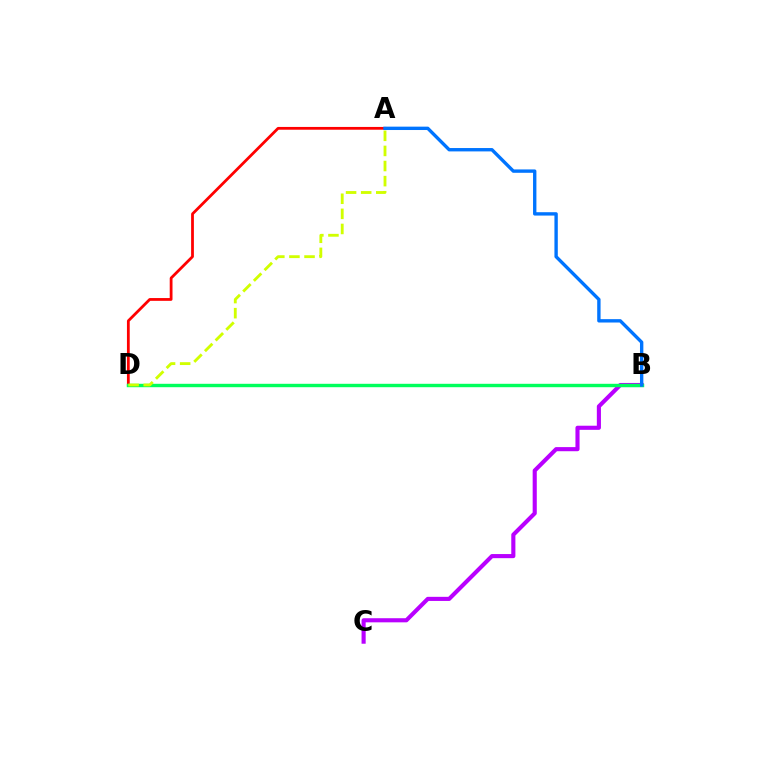{('B', 'C'): [{'color': '#b900ff', 'line_style': 'solid', 'thickness': 2.96}], ('A', 'D'): [{'color': '#ff0000', 'line_style': 'solid', 'thickness': 2.0}, {'color': '#d1ff00', 'line_style': 'dashed', 'thickness': 2.05}], ('B', 'D'): [{'color': '#00ff5c', 'line_style': 'solid', 'thickness': 2.45}], ('A', 'B'): [{'color': '#0074ff', 'line_style': 'solid', 'thickness': 2.43}]}